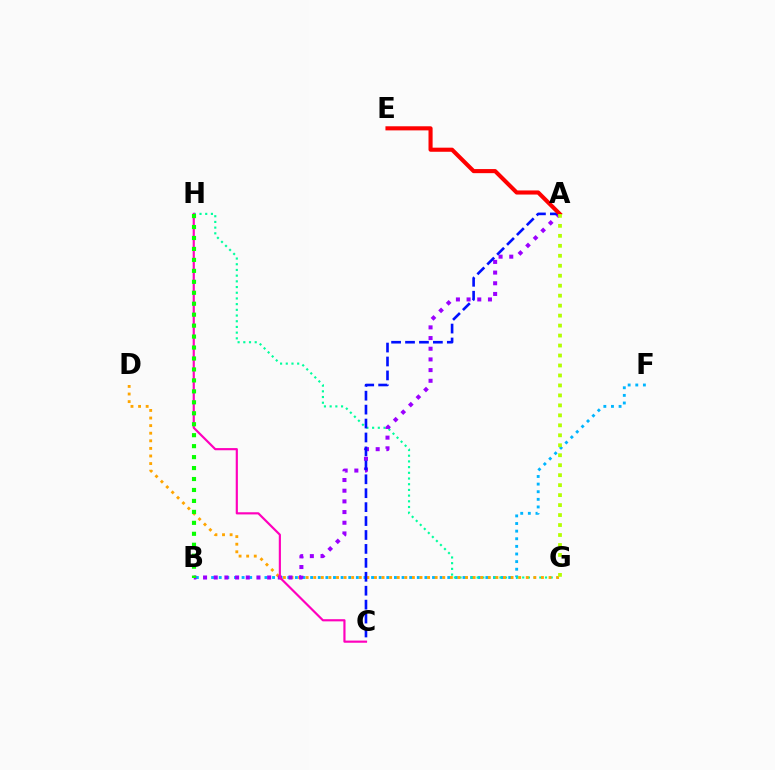{('B', 'F'): [{'color': '#00b5ff', 'line_style': 'dotted', 'thickness': 2.07}], ('G', 'H'): [{'color': '#00ff9d', 'line_style': 'dotted', 'thickness': 1.55}], ('D', 'G'): [{'color': '#ffa500', 'line_style': 'dotted', 'thickness': 2.06}], ('A', 'B'): [{'color': '#9b00ff', 'line_style': 'dotted', 'thickness': 2.9}], ('A', 'C'): [{'color': '#0010ff', 'line_style': 'dashed', 'thickness': 1.89}], ('C', 'H'): [{'color': '#ff00bd', 'line_style': 'solid', 'thickness': 1.56}], ('A', 'E'): [{'color': '#ff0000', 'line_style': 'solid', 'thickness': 2.95}], ('B', 'H'): [{'color': '#08ff00', 'line_style': 'dotted', 'thickness': 2.98}], ('A', 'G'): [{'color': '#b3ff00', 'line_style': 'dotted', 'thickness': 2.71}]}